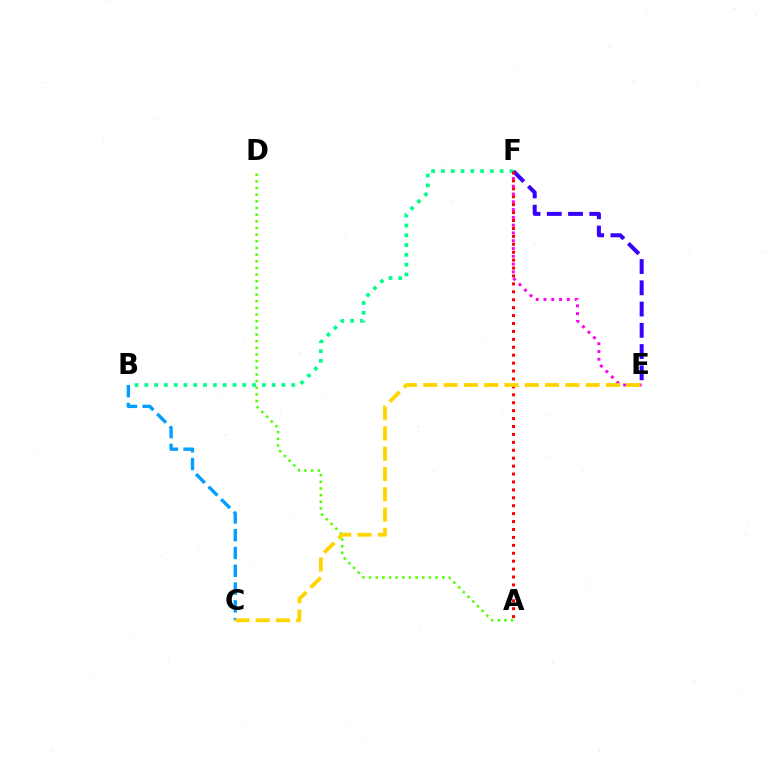{('E', 'F'): [{'color': '#ff00ed', 'line_style': 'dotted', 'thickness': 2.12}, {'color': '#3700ff', 'line_style': 'dashed', 'thickness': 2.89}], ('B', 'F'): [{'color': '#00ff86', 'line_style': 'dotted', 'thickness': 2.66}], ('A', 'F'): [{'color': '#ff0000', 'line_style': 'dotted', 'thickness': 2.15}], ('B', 'C'): [{'color': '#009eff', 'line_style': 'dashed', 'thickness': 2.42}], ('A', 'D'): [{'color': '#4fff00', 'line_style': 'dotted', 'thickness': 1.81}], ('C', 'E'): [{'color': '#ffd500', 'line_style': 'dashed', 'thickness': 2.76}]}